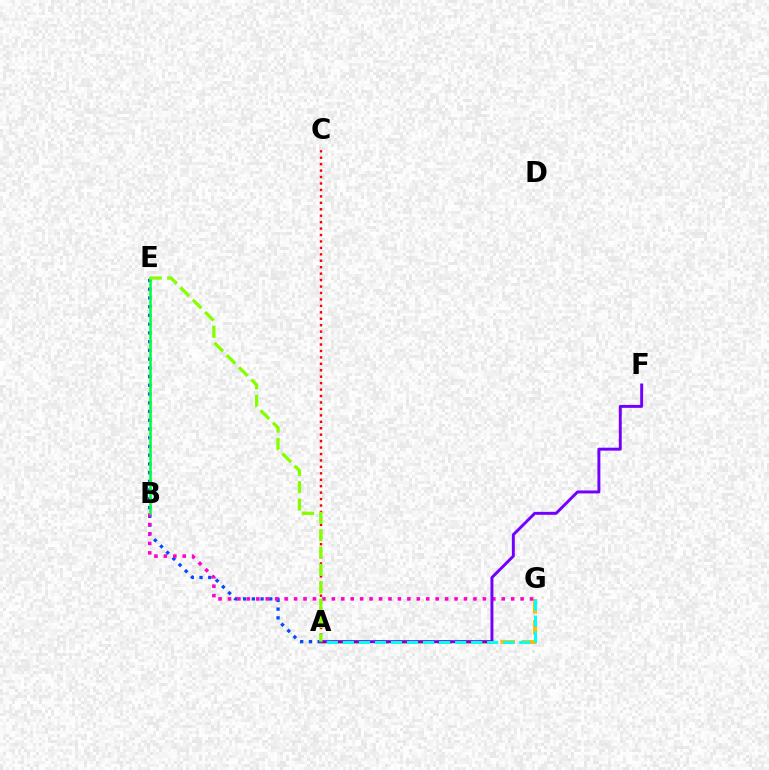{('A', 'E'): [{'color': '#004bff', 'line_style': 'dotted', 'thickness': 2.37}, {'color': '#84ff00', 'line_style': 'dashed', 'thickness': 2.36}], ('A', 'C'): [{'color': '#ff0000', 'line_style': 'dotted', 'thickness': 1.75}], ('A', 'G'): [{'color': '#ffbd00', 'line_style': 'dashed', 'thickness': 2.85}, {'color': '#00fff6', 'line_style': 'dashed', 'thickness': 2.18}], ('B', 'G'): [{'color': '#ff00cf', 'line_style': 'dotted', 'thickness': 2.56}], ('A', 'F'): [{'color': '#7200ff', 'line_style': 'solid', 'thickness': 2.11}], ('B', 'E'): [{'color': '#00ff39', 'line_style': 'solid', 'thickness': 1.85}]}